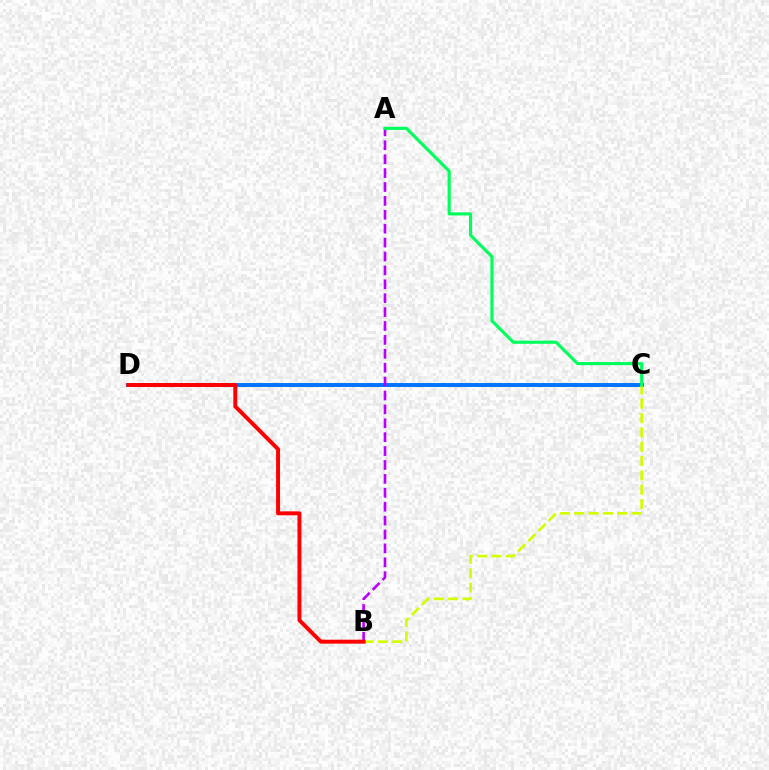{('C', 'D'): [{'color': '#0074ff', 'line_style': 'solid', 'thickness': 2.82}], ('B', 'C'): [{'color': '#d1ff00', 'line_style': 'dashed', 'thickness': 1.95}], ('A', 'B'): [{'color': '#b900ff', 'line_style': 'dashed', 'thickness': 1.89}], ('A', 'C'): [{'color': '#00ff5c', 'line_style': 'solid', 'thickness': 2.26}], ('B', 'D'): [{'color': '#ff0000', 'line_style': 'solid', 'thickness': 2.84}]}